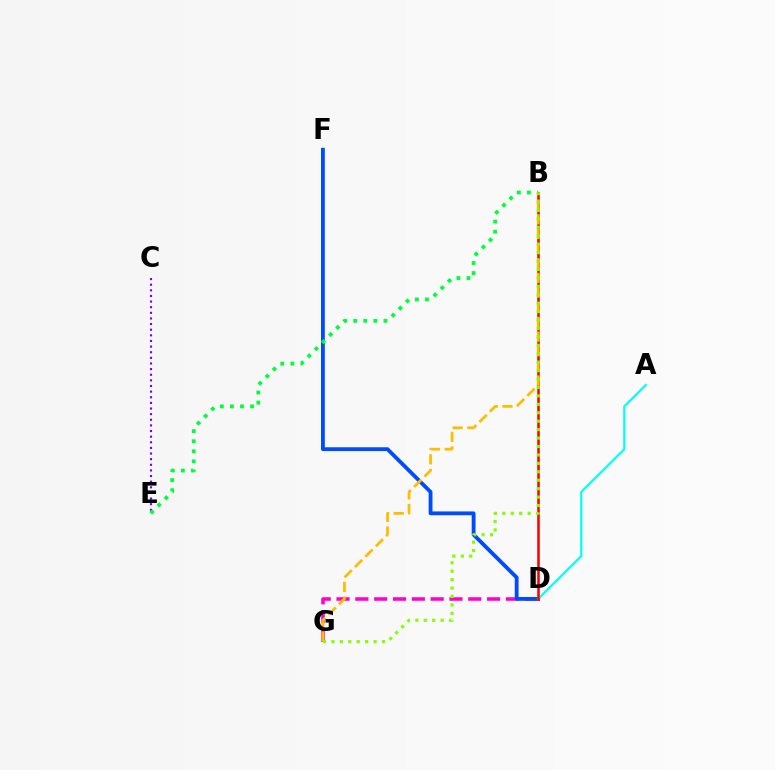{('C', 'E'): [{'color': '#7200ff', 'line_style': 'dotted', 'thickness': 1.53}], ('D', 'G'): [{'color': '#ff00cf', 'line_style': 'dashed', 'thickness': 2.56}], ('D', 'F'): [{'color': '#004bff', 'line_style': 'solid', 'thickness': 2.75}], ('A', 'D'): [{'color': '#00fff6', 'line_style': 'solid', 'thickness': 1.58}], ('B', 'E'): [{'color': '#00ff39', 'line_style': 'dotted', 'thickness': 2.74}], ('B', 'D'): [{'color': '#ff0000', 'line_style': 'solid', 'thickness': 1.84}], ('B', 'G'): [{'color': '#ffbd00', 'line_style': 'dashed', 'thickness': 1.99}, {'color': '#84ff00', 'line_style': 'dotted', 'thickness': 2.29}]}